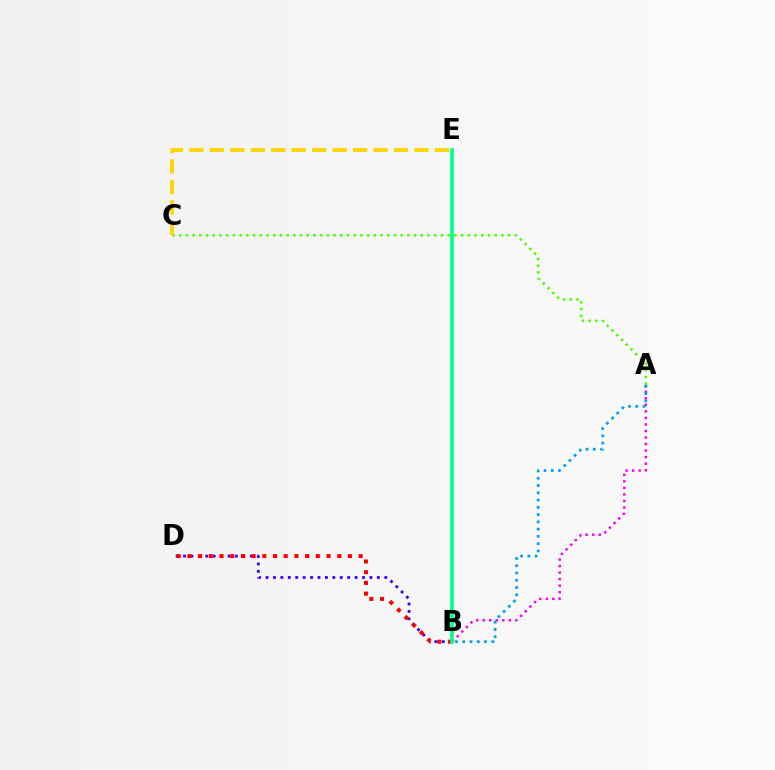{('A', 'B'): [{'color': '#ff00ed', 'line_style': 'dotted', 'thickness': 1.78}, {'color': '#009eff', 'line_style': 'dotted', 'thickness': 1.97}], ('A', 'C'): [{'color': '#4fff00', 'line_style': 'dotted', 'thickness': 1.82}], ('B', 'D'): [{'color': '#3700ff', 'line_style': 'dotted', 'thickness': 2.02}, {'color': '#ff0000', 'line_style': 'dotted', 'thickness': 2.91}], ('B', 'E'): [{'color': '#00ff86', 'line_style': 'solid', 'thickness': 2.61}], ('C', 'E'): [{'color': '#ffd500', 'line_style': 'dashed', 'thickness': 2.78}]}